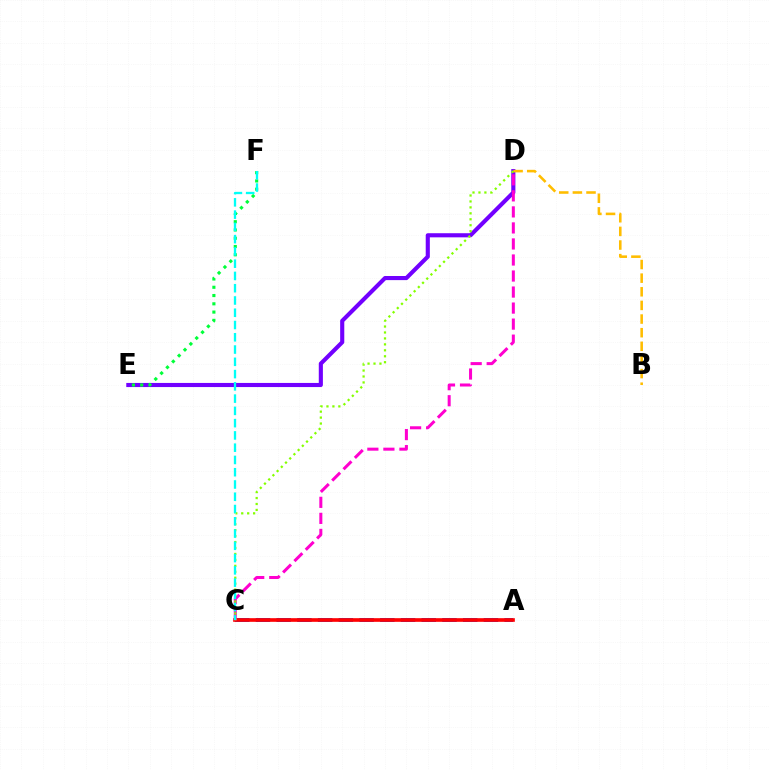{('A', 'C'): [{'color': '#004bff', 'line_style': 'dashed', 'thickness': 2.82}, {'color': '#ff0000', 'line_style': 'solid', 'thickness': 2.63}], ('D', 'E'): [{'color': '#7200ff', 'line_style': 'solid', 'thickness': 2.96}], ('E', 'F'): [{'color': '#00ff39', 'line_style': 'dotted', 'thickness': 2.25}], ('B', 'D'): [{'color': '#ffbd00', 'line_style': 'dashed', 'thickness': 1.85}], ('C', 'D'): [{'color': '#ff00cf', 'line_style': 'dashed', 'thickness': 2.18}, {'color': '#84ff00', 'line_style': 'dotted', 'thickness': 1.62}], ('C', 'F'): [{'color': '#00fff6', 'line_style': 'dashed', 'thickness': 1.67}]}